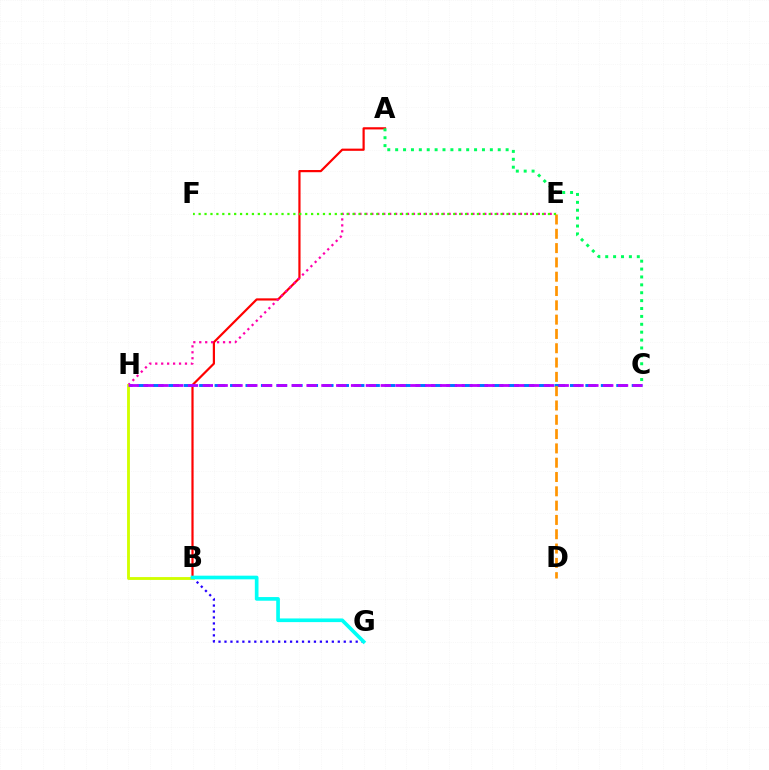{('A', 'B'): [{'color': '#ff0000', 'line_style': 'solid', 'thickness': 1.58}], ('E', 'H'): [{'color': '#ff00ac', 'line_style': 'dotted', 'thickness': 1.62}], ('C', 'H'): [{'color': '#0074ff', 'line_style': 'dashed', 'thickness': 2.1}, {'color': '#b900ff', 'line_style': 'dashed', 'thickness': 2.01}], ('B', 'G'): [{'color': '#2500ff', 'line_style': 'dotted', 'thickness': 1.62}, {'color': '#00fff6', 'line_style': 'solid', 'thickness': 2.64}], ('D', 'E'): [{'color': '#ff9400', 'line_style': 'dashed', 'thickness': 1.94}], ('A', 'C'): [{'color': '#00ff5c', 'line_style': 'dotted', 'thickness': 2.14}], ('B', 'H'): [{'color': '#d1ff00', 'line_style': 'solid', 'thickness': 2.06}], ('E', 'F'): [{'color': '#3dff00', 'line_style': 'dotted', 'thickness': 1.61}]}